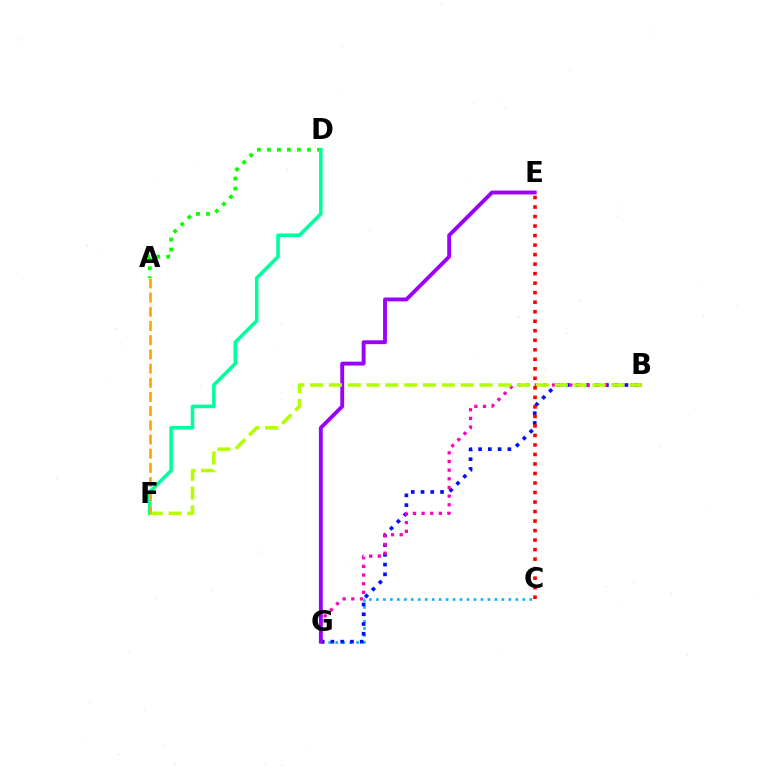{('C', 'G'): [{'color': '#00b5ff', 'line_style': 'dotted', 'thickness': 1.89}], ('B', 'G'): [{'color': '#0010ff', 'line_style': 'dotted', 'thickness': 2.65}, {'color': '#ff00bd', 'line_style': 'dotted', 'thickness': 2.35}], ('A', 'D'): [{'color': '#08ff00', 'line_style': 'dotted', 'thickness': 2.72}], ('D', 'F'): [{'color': '#00ff9d', 'line_style': 'solid', 'thickness': 2.58}], ('E', 'G'): [{'color': '#9b00ff', 'line_style': 'solid', 'thickness': 2.79}], ('B', 'F'): [{'color': '#b3ff00', 'line_style': 'dashed', 'thickness': 2.56}], ('C', 'E'): [{'color': '#ff0000', 'line_style': 'dotted', 'thickness': 2.59}], ('A', 'F'): [{'color': '#ffa500', 'line_style': 'dashed', 'thickness': 1.93}]}